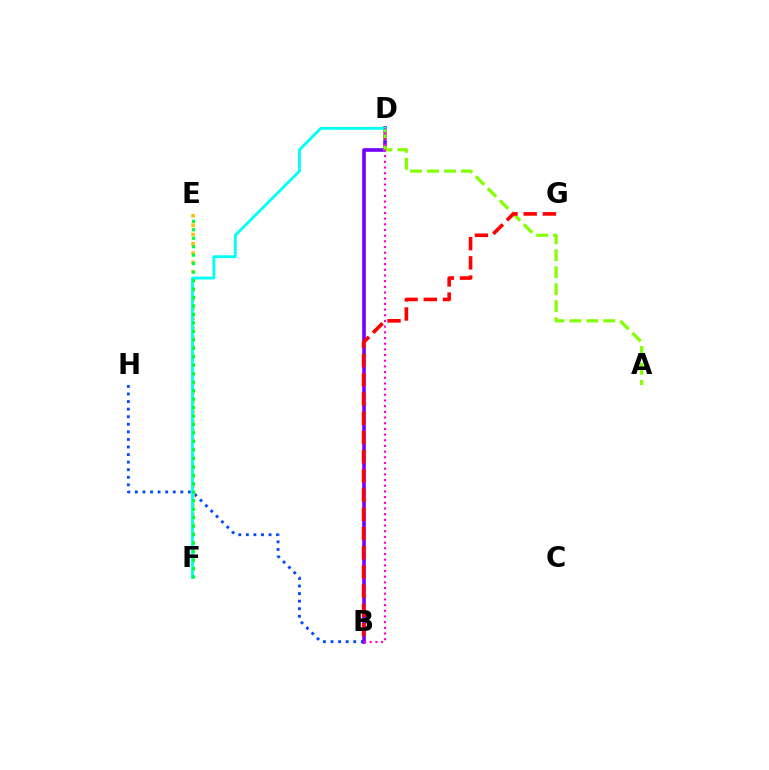{('B', 'H'): [{'color': '#004bff', 'line_style': 'dotted', 'thickness': 2.06}], ('B', 'D'): [{'color': '#7200ff', 'line_style': 'solid', 'thickness': 2.59}, {'color': '#ff00cf', 'line_style': 'dotted', 'thickness': 1.54}], ('A', 'D'): [{'color': '#84ff00', 'line_style': 'dashed', 'thickness': 2.31}], ('E', 'F'): [{'color': '#ffbd00', 'line_style': 'dotted', 'thickness': 2.54}, {'color': '#00ff39', 'line_style': 'dotted', 'thickness': 2.3}], ('B', 'G'): [{'color': '#ff0000', 'line_style': 'dashed', 'thickness': 2.61}], ('D', 'F'): [{'color': '#00fff6', 'line_style': 'solid', 'thickness': 2.04}]}